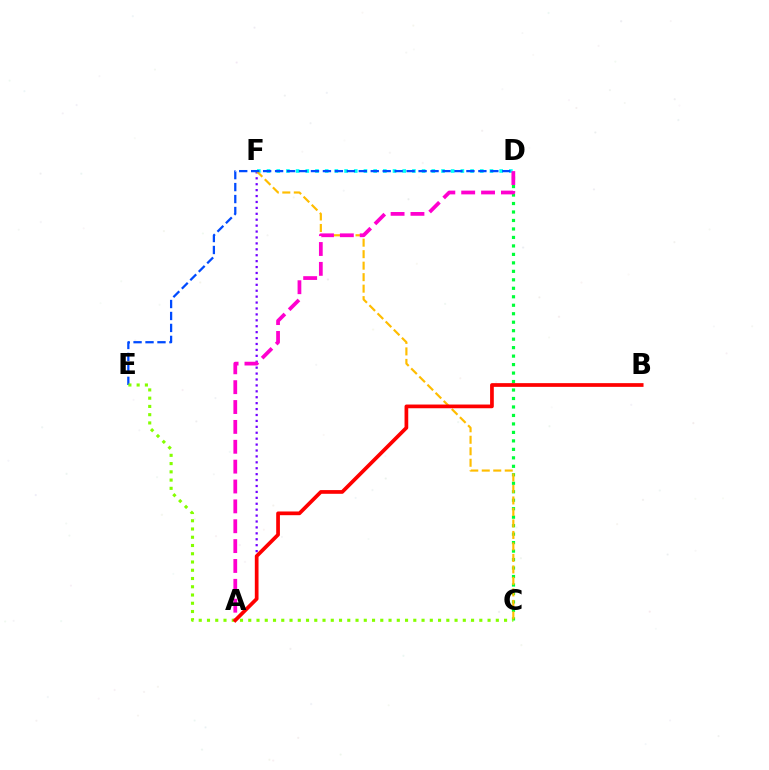{('C', 'D'): [{'color': '#00ff39', 'line_style': 'dotted', 'thickness': 2.3}], ('A', 'F'): [{'color': '#7200ff', 'line_style': 'dotted', 'thickness': 1.61}], ('D', 'F'): [{'color': '#00fff6', 'line_style': 'dotted', 'thickness': 2.63}], ('C', 'F'): [{'color': '#ffbd00', 'line_style': 'dashed', 'thickness': 1.56}], ('D', 'E'): [{'color': '#004bff', 'line_style': 'dashed', 'thickness': 1.62}], ('A', 'D'): [{'color': '#ff00cf', 'line_style': 'dashed', 'thickness': 2.7}], ('C', 'E'): [{'color': '#84ff00', 'line_style': 'dotted', 'thickness': 2.24}], ('A', 'B'): [{'color': '#ff0000', 'line_style': 'solid', 'thickness': 2.67}]}